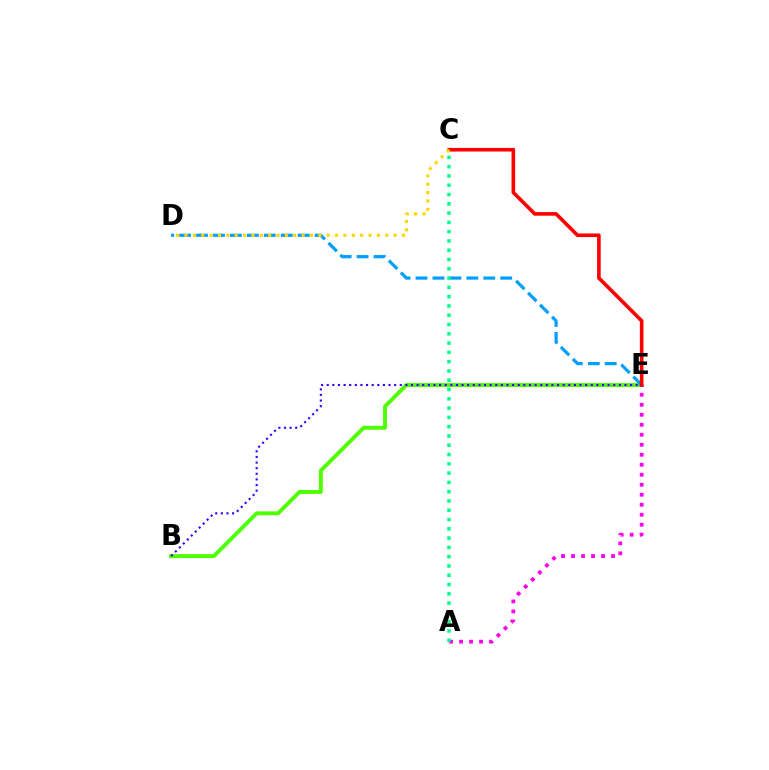{('B', 'E'): [{'color': '#4fff00', 'line_style': 'solid', 'thickness': 2.82}, {'color': '#3700ff', 'line_style': 'dotted', 'thickness': 1.53}], ('A', 'E'): [{'color': '#ff00ed', 'line_style': 'dotted', 'thickness': 2.72}], ('D', 'E'): [{'color': '#009eff', 'line_style': 'dashed', 'thickness': 2.3}], ('C', 'E'): [{'color': '#ff0000', 'line_style': 'solid', 'thickness': 2.61}], ('A', 'C'): [{'color': '#00ff86', 'line_style': 'dotted', 'thickness': 2.52}], ('C', 'D'): [{'color': '#ffd500', 'line_style': 'dotted', 'thickness': 2.27}]}